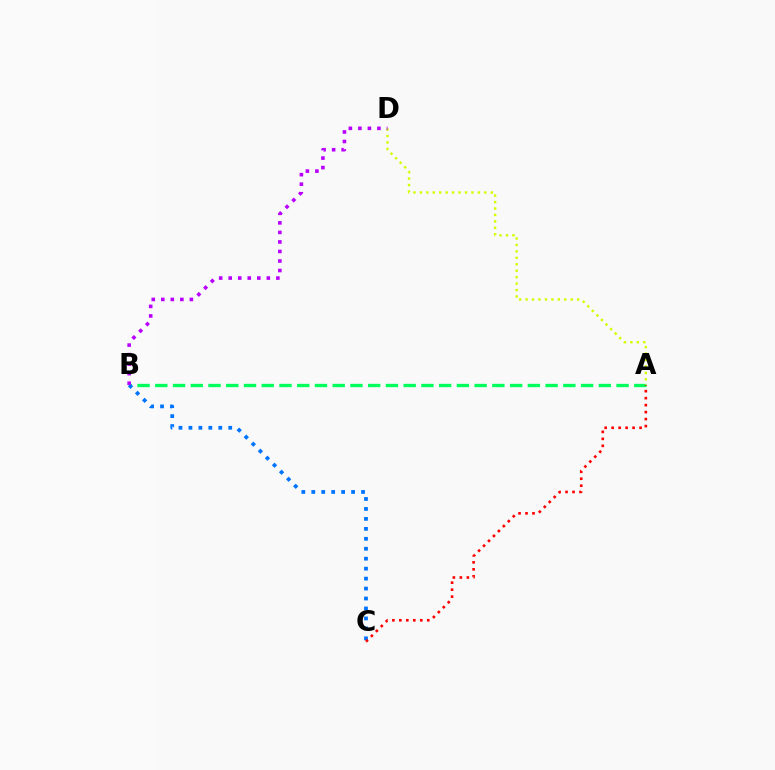{('A', 'B'): [{'color': '#00ff5c', 'line_style': 'dashed', 'thickness': 2.41}], ('B', 'C'): [{'color': '#0074ff', 'line_style': 'dotted', 'thickness': 2.7}], ('A', 'D'): [{'color': '#d1ff00', 'line_style': 'dotted', 'thickness': 1.75}], ('A', 'C'): [{'color': '#ff0000', 'line_style': 'dotted', 'thickness': 1.9}], ('B', 'D'): [{'color': '#b900ff', 'line_style': 'dotted', 'thickness': 2.59}]}